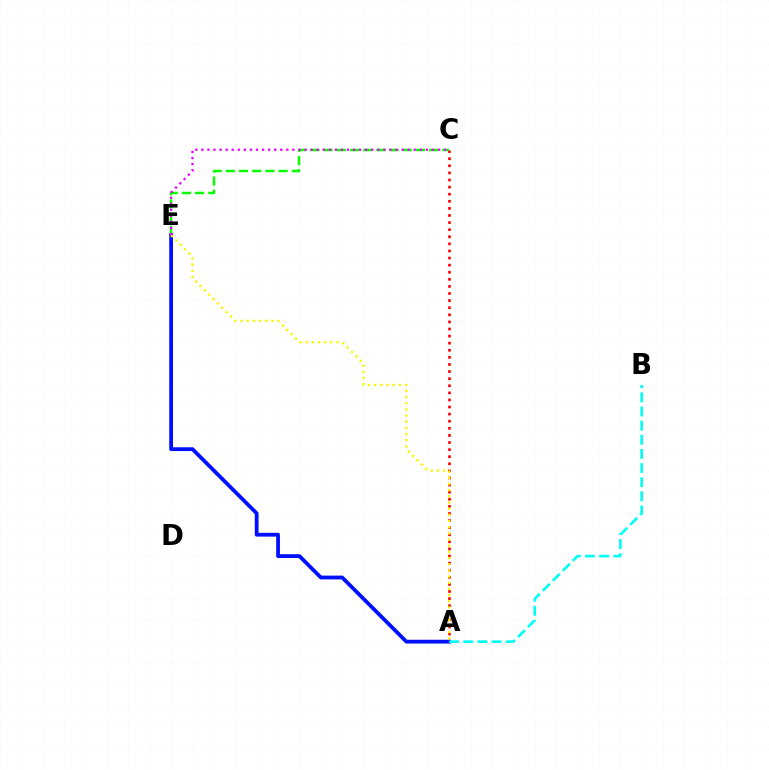{('C', 'E'): [{'color': '#08ff00', 'line_style': 'dashed', 'thickness': 1.79}, {'color': '#ee00ff', 'line_style': 'dotted', 'thickness': 1.65}], ('A', 'C'): [{'color': '#ff0000', 'line_style': 'dotted', 'thickness': 1.93}], ('A', 'E'): [{'color': '#0010ff', 'line_style': 'solid', 'thickness': 2.73}, {'color': '#fcf500', 'line_style': 'dotted', 'thickness': 1.68}], ('A', 'B'): [{'color': '#00fff6', 'line_style': 'dashed', 'thickness': 1.92}]}